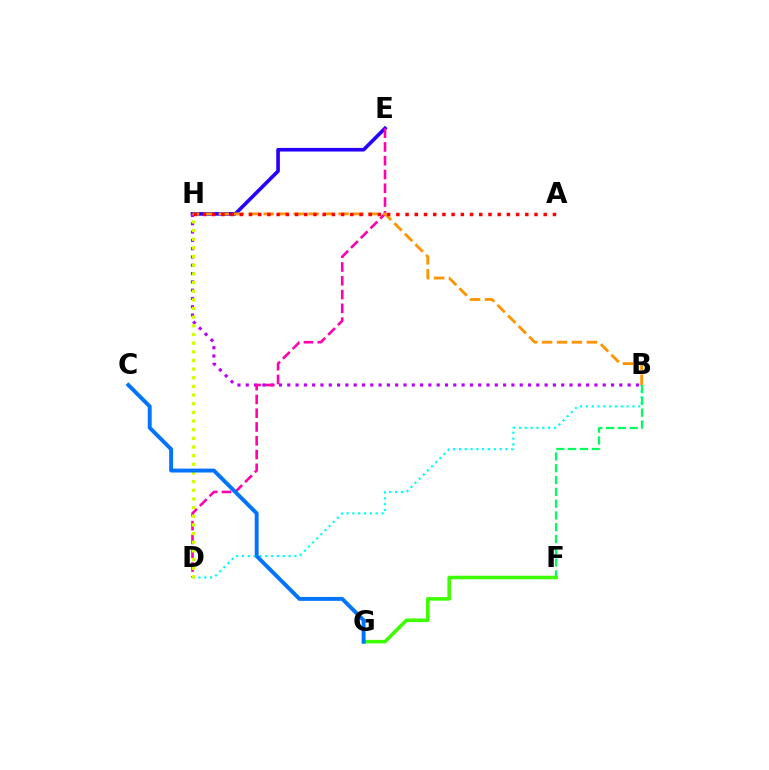{('E', 'H'): [{'color': '#2500ff', 'line_style': 'solid', 'thickness': 2.61}], ('B', 'H'): [{'color': '#b900ff', 'line_style': 'dotted', 'thickness': 2.26}, {'color': '#ff9400', 'line_style': 'dashed', 'thickness': 2.03}], ('D', 'E'): [{'color': '#ff00ac', 'line_style': 'dashed', 'thickness': 1.87}], ('B', 'D'): [{'color': '#00fff6', 'line_style': 'dotted', 'thickness': 1.58}], ('B', 'F'): [{'color': '#00ff5c', 'line_style': 'dashed', 'thickness': 1.6}], ('D', 'H'): [{'color': '#d1ff00', 'line_style': 'dotted', 'thickness': 2.35}], ('F', 'G'): [{'color': '#3dff00', 'line_style': 'solid', 'thickness': 2.56}], ('C', 'G'): [{'color': '#0074ff', 'line_style': 'solid', 'thickness': 2.81}], ('A', 'H'): [{'color': '#ff0000', 'line_style': 'dotted', 'thickness': 2.5}]}